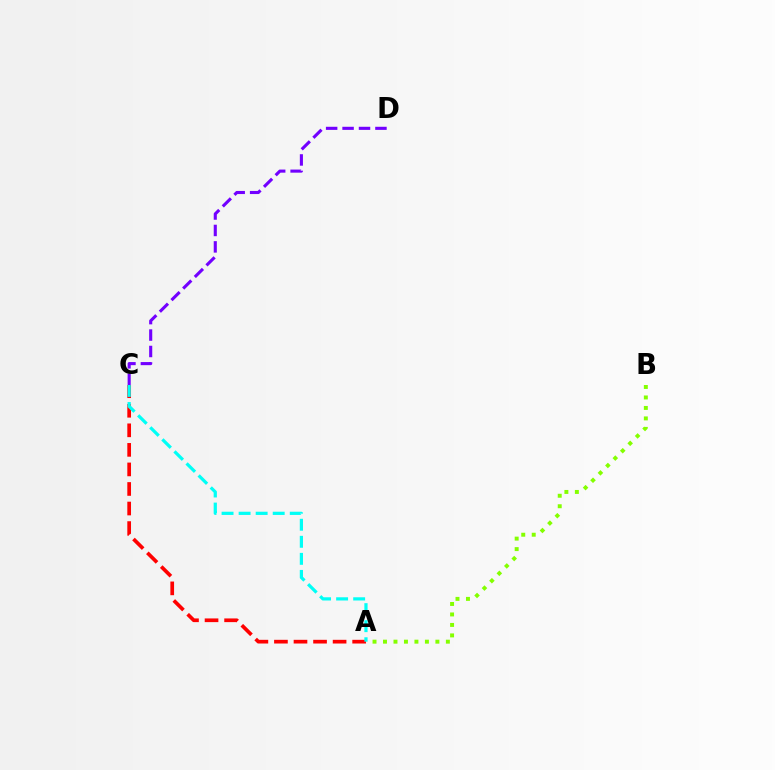{('C', 'D'): [{'color': '#7200ff', 'line_style': 'dashed', 'thickness': 2.23}], ('A', 'B'): [{'color': '#84ff00', 'line_style': 'dotted', 'thickness': 2.85}], ('A', 'C'): [{'color': '#ff0000', 'line_style': 'dashed', 'thickness': 2.66}, {'color': '#00fff6', 'line_style': 'dashed', 'thickness': 2.32}]}